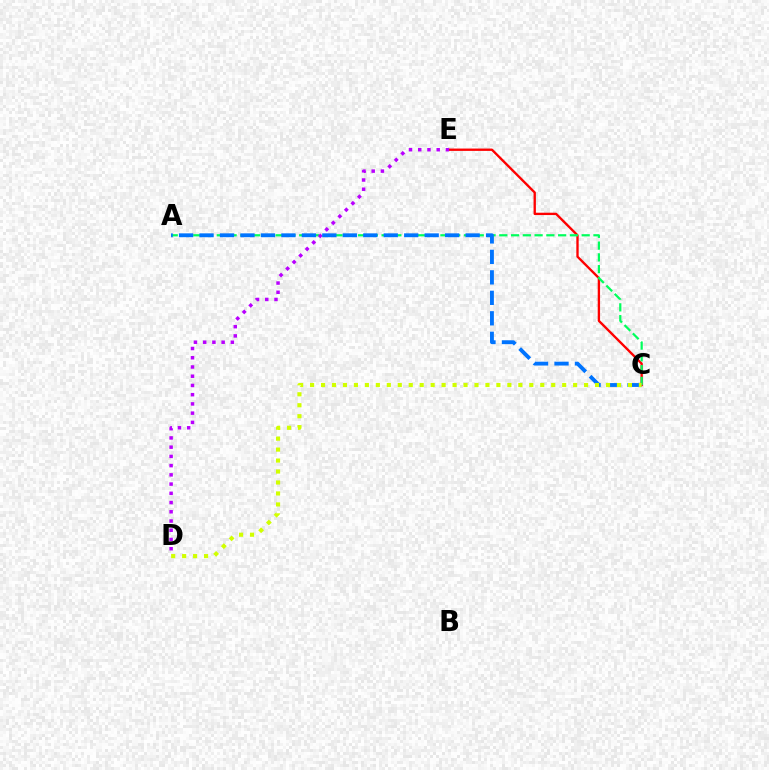{('C', 'E'): [{'color': '#ff0000', 'line_style': 'solid', 'thickness': 1.69}], ('A', 'C'): [{'color': '#00ff5c', 'line_style': 'dashed', 'thickness': 1.6}, {'color': '#0074ff', 'line_style': 'dashed', 'thickness': 2.78}], ('D', 'E'): [{'color': '#b900ff', 'line_style': 'dotted', 'thickness': 2.51}], ('C', 'D'): [{'color': '#d1ff00', 'line_style': 'dotted', 'thickness': 2.98}]}